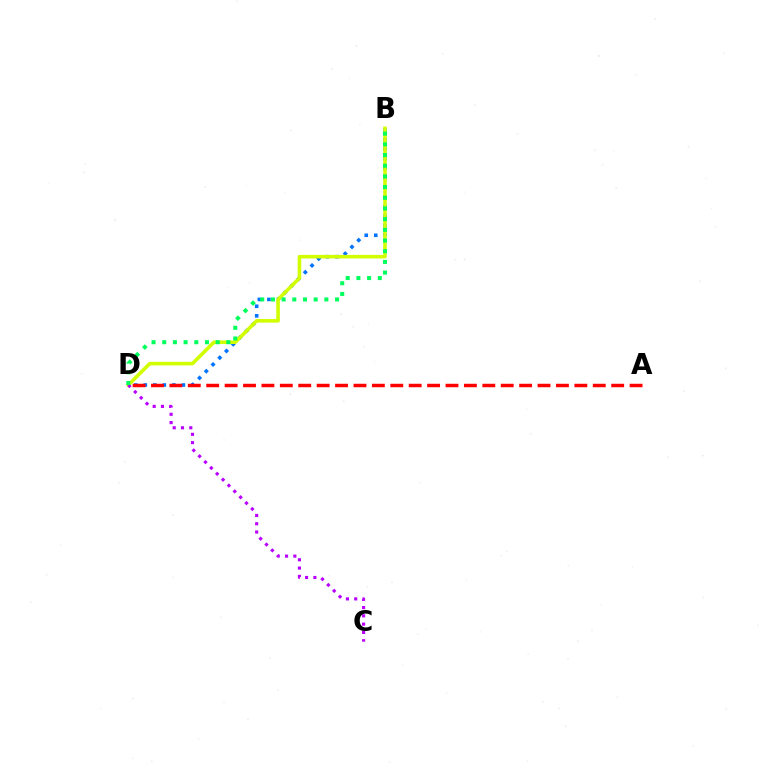{('B', 'D'): [{'color': '#0074ff', 'line_style': 'dotted', 'thickness': 2.59}, {'color': '#d1ff00', 'line_style': 'solid', 'thickness': 2.58}, {'color': '#00ff5c', 'line_style': 'dotted', 'thickness': 2.9}], ('A', 'D'): [{'color': '#ff0000', 'line_style': 'dashed', 'thickness': 2.5}], ('C', 'D'): [{'color': '#b900ff', 'line_style': 'dotted', 'thickness': 2.25}]}